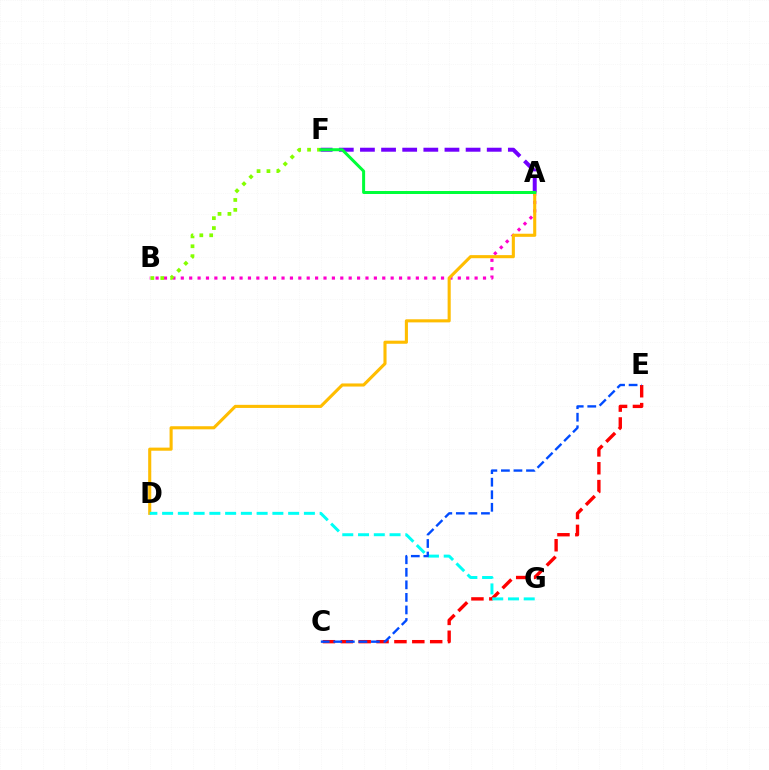{('C', 'E'): [{'color': '#ff0000', 'line_style': 'dashed', 'thickness': 2.43}, {'color': '#004bff', 'line_style': 'dashed', 'thickness': 1.7}], ('A', 'B'): [{'color': '#ff00cf', 'line_style': 'dotted', 'thickness': 2.28}], ('A', 'D'): [{'color': '#ffbd00', 'line_style': 'solid', 'thickness': 2.23}], ('D', 'G'): [{'color': '#00fff6', 'line_style': 'dashed', 'thickness': 2.14}], ('B', 'F'): [{'color': '#84ff00', 'line_style': 'dotted', 'thickness': 2.69}], ('A', 'F'): [{'color': '#7200ff', 'line_style': 'dashed', 'thickness': 2.87}, {'color': '#00ff39', 'line_style': 'solid', 'thickness': 2.16}]}